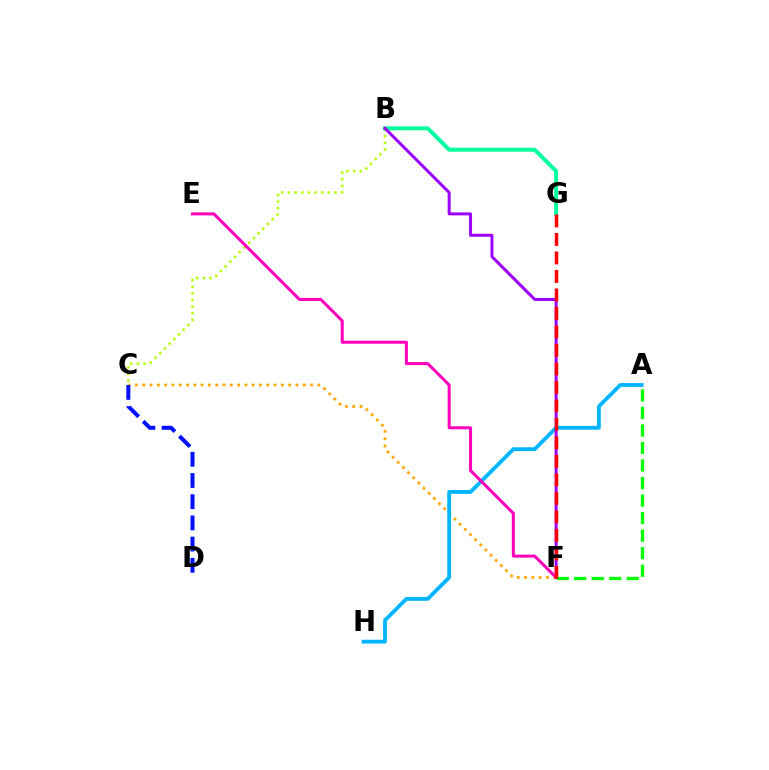{('B', 'C'): [{'color': '#b3ff00', 'line_style': 'dotted', 'thickness': 1.81}], ('C', 'F'): [{'color': '#ffa500', 'line_style': 'dotted', 'thickness': 1.98}], ('C', 'D'): [{'color': '#0010ff', 'line_style': 'dashed', 'thickness': 2.88}], ('B', 'G'): [{'color': '#00ff9d', 'line_style': 'solid', 'thickness': 2.85}], ('A', 'H'): [{'color': '#00b5ff', 'line_style': 'solid', 'thickness': 2.75}], ('B', 'F'): [{'color': '#9b00ff', 'line_style': 'solid', 'thickness': 2.15}], ('A', 'F'): [{'color': '#08ff00', 'line_style': 'dashed', 'thickness': 2.38}], ('E', 'F'): [{'color': '#ff00bd', 'line_style': 'solid', 'thickness': 2.18}], ('F', 'G'): [{'color': '#ff0000', 'line_style': 'dashed', 'thickness': 2.51}]}